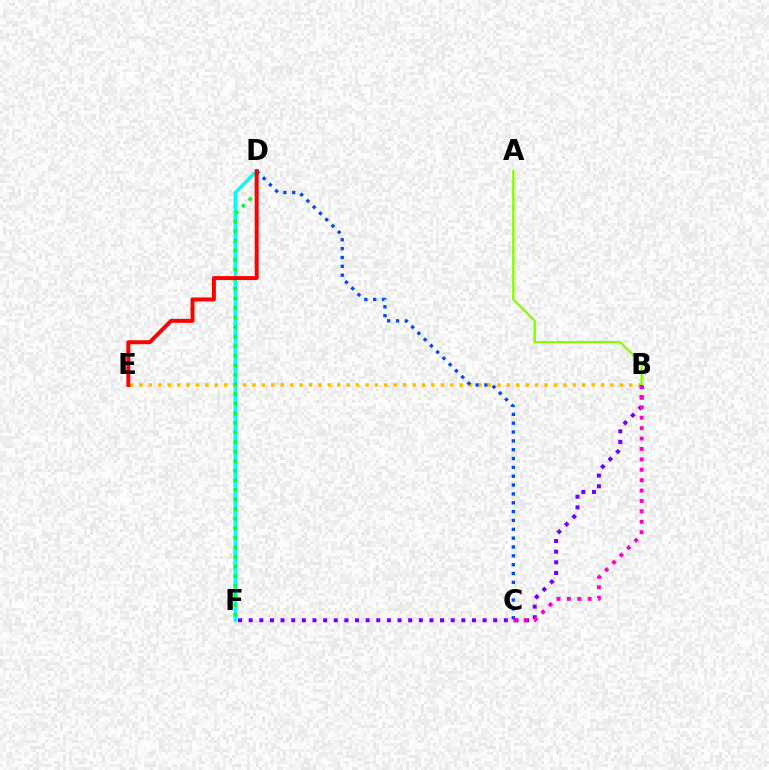{('D', 'F'): [{'color': '#00fff6', 'line_style': 'solid', 'thickness': 2.46}, {'color': '#00ff39', 'line_style': 'dotted', 'thickness': 2.6}], ('B', 'E'): [{'color': '#ffbd00', 'line_style': 'dotted', 'thickness': 2.56}], ('C', 'D'): [{'color': '#004bff', 'line_style': 'dotted', 'thickness': 2.4}], ('A', 'B'): [{'color': '#84ff00', 'line_style': 'solid', 'thickness': 1.74}], ('B', 'F'): [{'color': '#7200ff', 'line_style': 'dotted', 'thickness': 2.89}], ('D', 'E'): [{'color': '#ff0000', 'line_style': 'solid', 'thickness': 2.85}], ('B', 'C'): [{'color': '#ff00cf', 'line_style': 'dotted', 'thickness': 2.83}]}